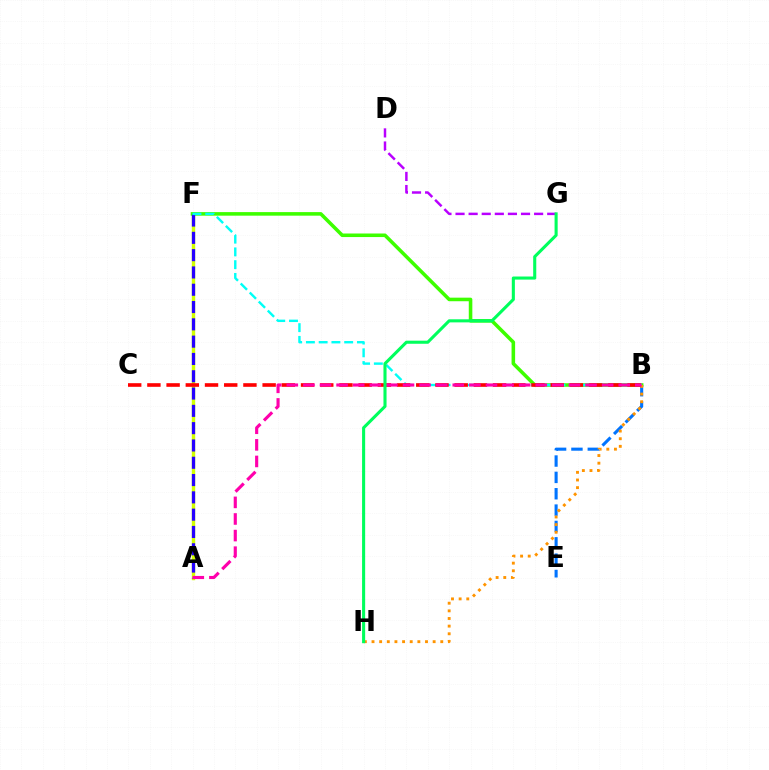{('B', 'E'): [{'color': '#0074ff', 'line_style': 'dashed', 'thickness': 2.22}], ('A', 'F'): [{'color': '#d1ff00', 'line_style': 'solid', 'thickness': 2.45}, {'color': '#2500ff', 'line_style': 'dashed', 'thickness': 2.35}], ('B', 'F'): [{'color': '#3dff00', 'line_style': 'solid', 'thickness': 2.57}, {'color': '#00fff6', 'line_style': 'dashed', 'thickness': 1.73}], ('B', 'H'): [{'color': '#ff9400', 'line_style': 'dotted', 'thickness': 2.08}], ('B', 'C'): [{'color': '#ff0000', 'line_style': 'dashed', 'thickness': 2.61}], ('D', 'G'): [{'color': '#b900ff', 'line_style': 'dashed', 'thickness': 1.78}], ('A', 'B'): [{'color': '#ff00ac', 'line_style': 'dashed', 'thickness': 2.25}], ('G', 'H'): [{'color': '#00ff5c', 'line_style': 'solid', 'thickness': 2.22}]}